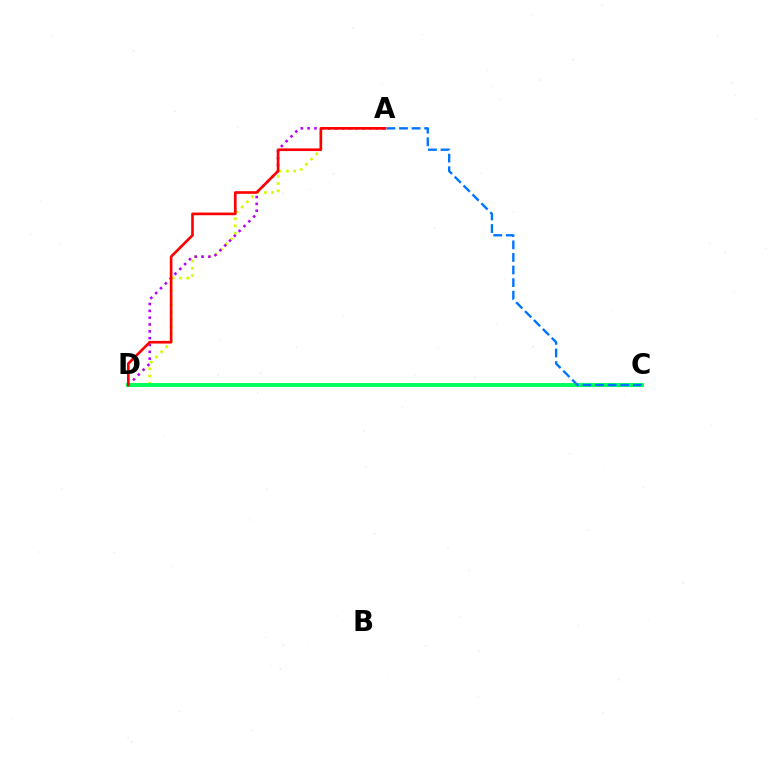{('A', 'D'): [{'color': '#d1ff00', 'line_style': 'dotted', 'thickness': 1.97}, {'color': '#b900ff', 'line_style': 'dotted', 'thickness': 1.85}, {'color': '#ff0000', 'line_style': 'solid', 'thickness': 1.91}], ('C', 'D'): [{'color': '#00ff5c', 'line_style': 'solid', 'thickness': 2.83}], ('A', 'C'): [{'color': '#0074ff', 'line_style': 'dashed', 'thickness': 1.71}]}